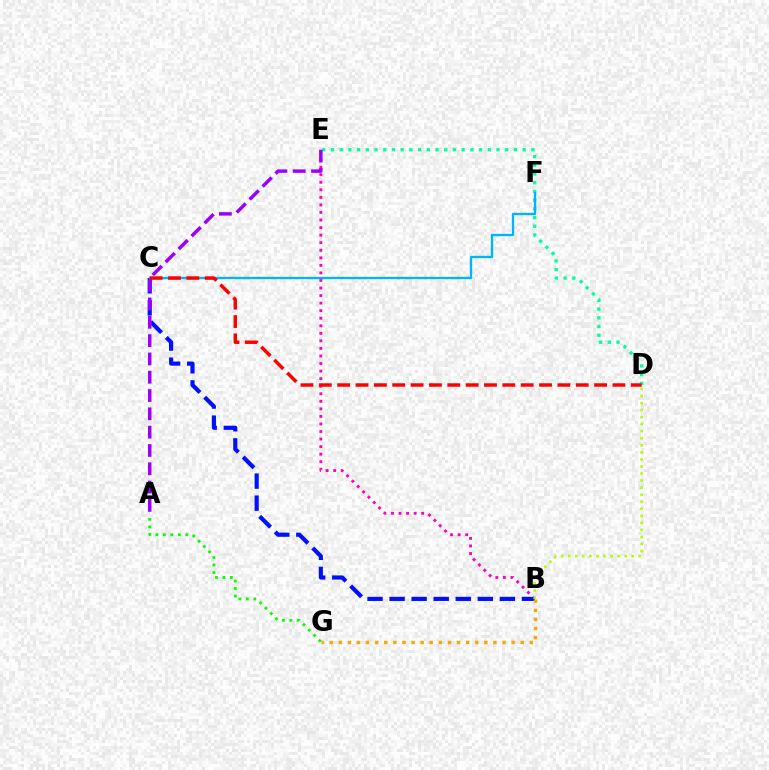{('B', 'E'): [{'color': '#ff00bd', 'line_style': 'dotted', 'thickness': 2.05}], ('D', 'E'): [{'color': '#00ff9d', 'line_style': 'dotted', 'thickness': 2.37}], ('A', 'G'): [{'color': '#08ff00', 'line_style': 'dotted', 'thickness': 2.03}], ('B', 'C'): [{'color': '#0010ff', 'line_style': 'dashed', 'thickness': 3.0}], ('C', 'F'): [{'color': '#00b5ff', 'line_style': 'solid', 'thickness': 1.68}], ('B', 'G'): [{'color': '#ffa500', 'line_style': 'dotted', 'thickness': 2.47}], ('C', 'D'): [{'color': '#ff0000', 'line_style': 'dashed', 'thickness': 2.49}], ('A', 'E'): [{'color': '#9b00ff', 'line_style': 'dashed', 'thickness': 2.49}], ('B', 'D'): [{'color': '#b3ff00', 'line_style': 'dotted', 'thickness': 1.91}]}